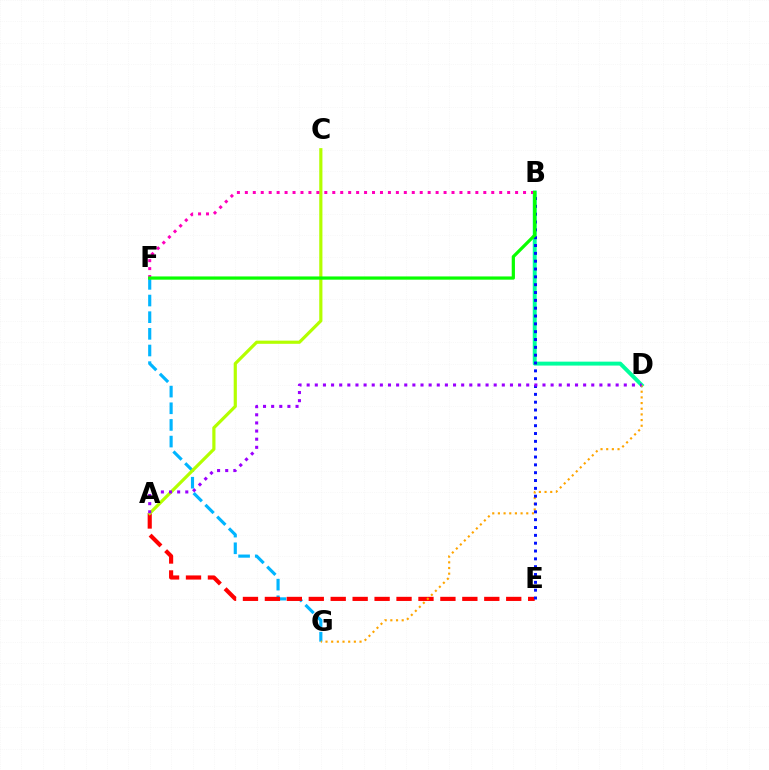{('B', 'D'): [{'color': '#00ff9d', 'line_style': 'solid', 'thickness': 2.83}], ('F', 'G'): [{'color': '#00b5ff', 'line_style': 'dashed', 'thickness': 2.26}], ('A', 'E'): [{'color': '#ff0000', 'line_style': 'dashed', 'thickness': 2.98}], ('A', 'C'): [{'color': '#b3ff00', 'line_style': 'solid', 'thickness': 2.29}], ('B', 'F'): [{'color': '#ff00bd', 'line_style': 'dotted', 'thickness': 2.16}, {'color': '#08ff00', 'line_style': 'solid', 'thickness': 2.32}], ('D', 'G'): [{'color': '#ffa500', 'line_style': 'dotted', 'thickness': 1.54}], ('B', 'E'): [{'color': '#0010ff', 'line_style': 'dotted', 'thickness': 2.13}], ('A', 'D'): [{'color': '#9b00ff', 'line_style': 'dotted', 'thickness': 2.21}]}